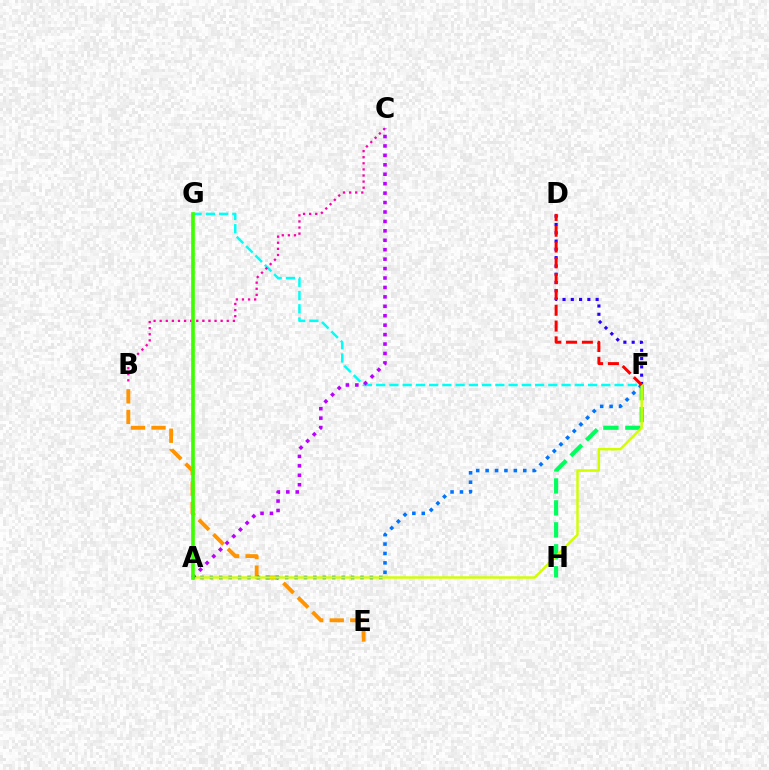{('B', 'E'): [{'color': '#ff9400', 'line_style': 'dashed', 'thickness': 2.79}], ('F', 'H'): [{'color': '#00ff5c', 'line_style': 'dashed', 'thickness': 2.98}], ('D', 'F'): [{'color': '#2500ff', 'line_style': 'dotted', 'thickness': 2.25}, {'color': '#ff0000', 'line_style': 'dashed', 'thickness': 2.15}], ('A', 'F'): [{'color': '#0074ff', 'line_style': 'dotted', 'thickness': 2.56}, {'color': '#d1ff00', 'line_style': 'solid', 'thickness': 1.77}], ('F', 'G'): [{'color': '#00fff6', 'line_style': 'dashed', 'thickness': 1.8}], ('B', 'C'): [{'color': '#ff00ac', 'line_style': 'dotted', 'thickness': 1.66}], ('A', 'C'): [{'color': '#b900ff', 'line_style': 'dotted', 'thickness': 2.56}], ('A', 'G'): [{'color': '#3dff00', 'line_style': 'solid', 'thickness': 2.61}]}